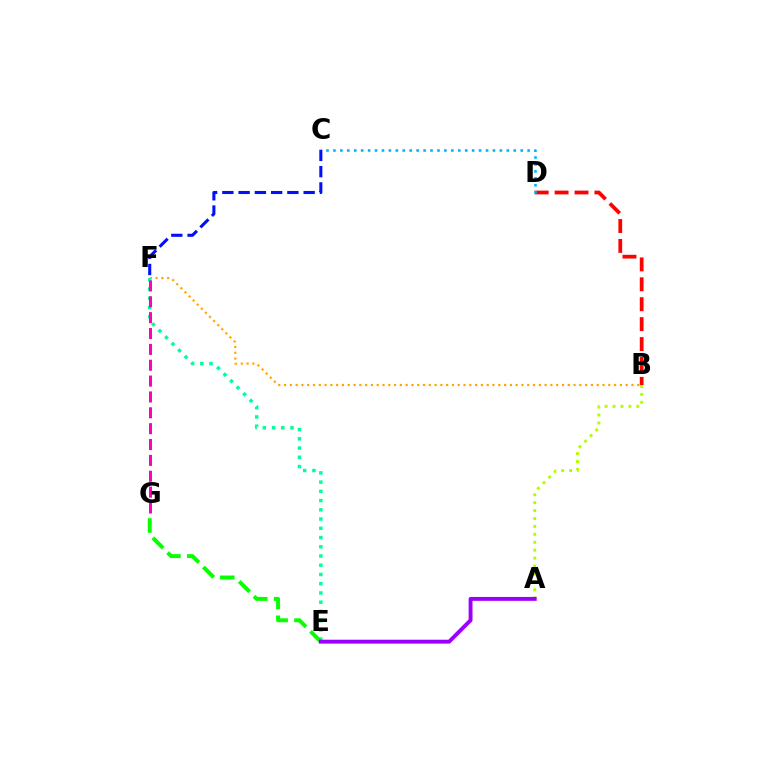{('B', 'D'): [{'color': '#ff0000', 'line_style': 'dashed', 'thickness': 2.71}], ('A', 'B'): [{'color': '#b3ff00', 'line_style': 'dotted', 'thickness': 2.15}], ('B', 'F'): [{'color': '#ffa500', 'line_style': 'dotted', 'thickness': 1.57}], ('C', 'D'): [{'color': '#00b5ff', 'line_style': 'dotted', 'thickness': 1.88}], ('E', 'F'): [{'color': '#00ff9d', 'line_style': 'dotted', 'thickness': 2.51}], ('C', 'F'): [{'color': '#0010ff', 'line_style': 'dashed', 'thickness': 2.21}], ('E', 'G'): [{'color': '#08ff00', 'line_style': 'dashed', 'thickness': 2.84}], ('F', 'G'): [{'color': '#ff00bd', 'line_style': 'dashed', 'thickness': 2.15}], ('A', 'E'): [{'color': '#9b00ff', 'line_style': 'solid', 'thickness': 2.81}]}